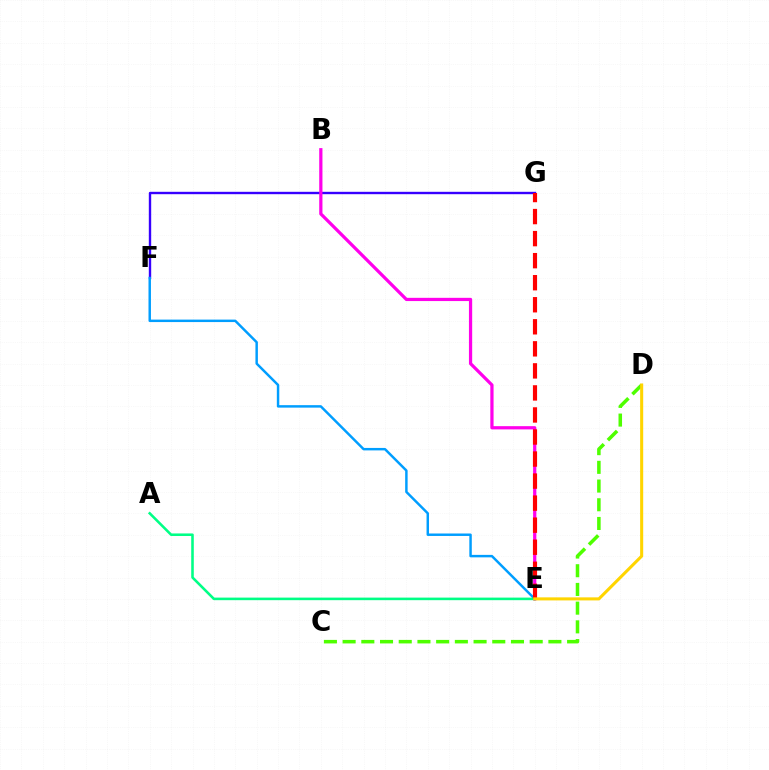{('F', 'G'): [{'color': '#3700ff', 'line_style': 'solid', 'thickness': 1.72}], ('C', 'D'): [{'color': '#4fff00', 'line_style': 'dashed', 'thickness': 2.54}], ('B', 'E'): [{'color': '#ff00ed', 'line_style': 'solid', 'thickness': 2.33}], ('E', 'F'): [{'color': '#009eff', 'line_style': 'solid', 'thickness': 1.77}], ('A', 'E'): [{'color': '#00ff86', 'line_style': 'solid', 'thickness': 1.85}], ('E', 'G'): [{'color': '#ff0000', 'line_style': 'dashed', 'thickness': 2.99}], ('D', 'E'): [{'color': '#ffd500', 'line_style': 'solid', 'thickness': 2.2}]}